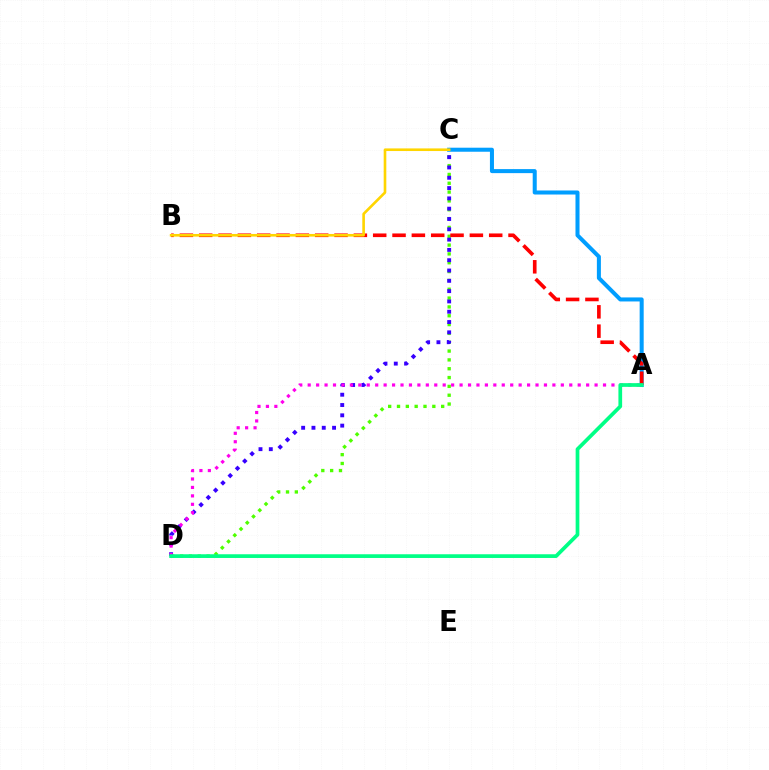{('C', 'D'): [{'color': '#4fff00', 'line_style': 'dotted', 'thickness': 2.4}, {'color': '#3700ff', 'line_style': 'dotted', 'thickness': 2.8}], ('A', 'C'): [{'color': '#009eff', 'line_style': 'solid', 'thickness': 2.9}], ('A', 'B'): [{'color': '#ff0000', 'line_style': 'dashed', 'thickness': 2.63}], ('A', 'D'): [{'color': '#ff00ed', 'line_style': 'dotted', 'thickness': 2.29}, {'color': '#00ff86', 'line_style': 'solid', 'thickness': 2.67}], ('B', 'C'): [{'color': '#ffd500', 'line_style': 'solid', 'thickness': 1.89}]}